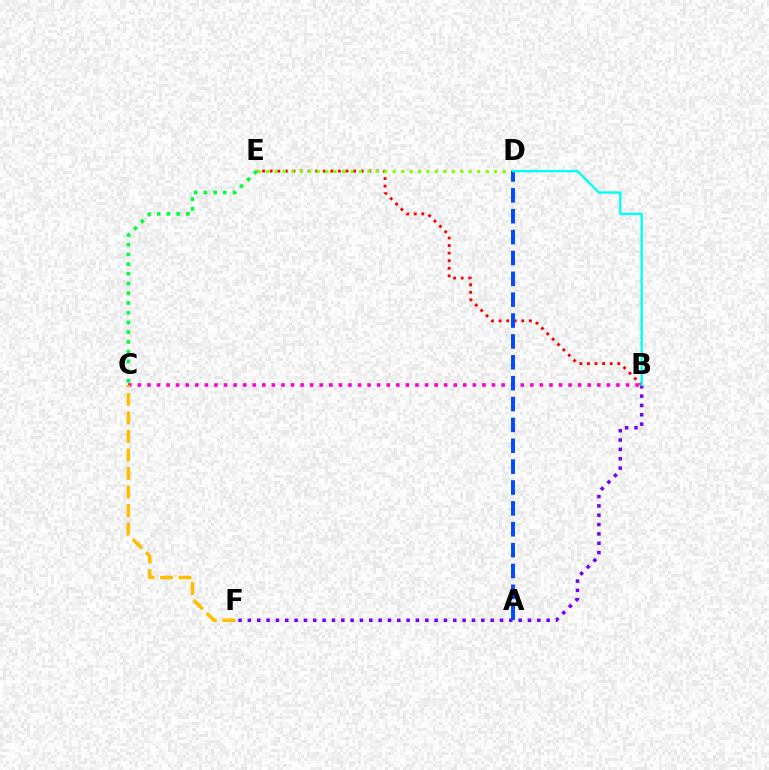{('B', 'C'): [{'color': '#ff00cf', 'line_style': 'dotted', 'thickness': 2.6}], ('B', 'F'): [{'color': '#7200ff', 'line_style': 'dotted', 'thickness': 2.54}], ('C', 'F'): [{'color': '#ffbd00', 'line_style': 'dashed', 'thickness': 2.52}], ('B', 'E'): [{'color': '#ff0000', 'line_style': 'dotted', 'thickness': 2.06}], ('D', 'E'): [{'color': '#84ff00', 'line_style': 'dotted', 'thickness': 2.29}], ('A', 'D'): [{'color': '#004bff', 'line_style': 'dashed', 'thickness': 2.83}], ('C', 'E'): [{'color': '#00ff39', 'line_style': 'dotted', 'thickness': 2.64}], ('B', 'D'): [{'color': '#00fff6', 'line_style': 'solid', 'thickness': 1.7}]}